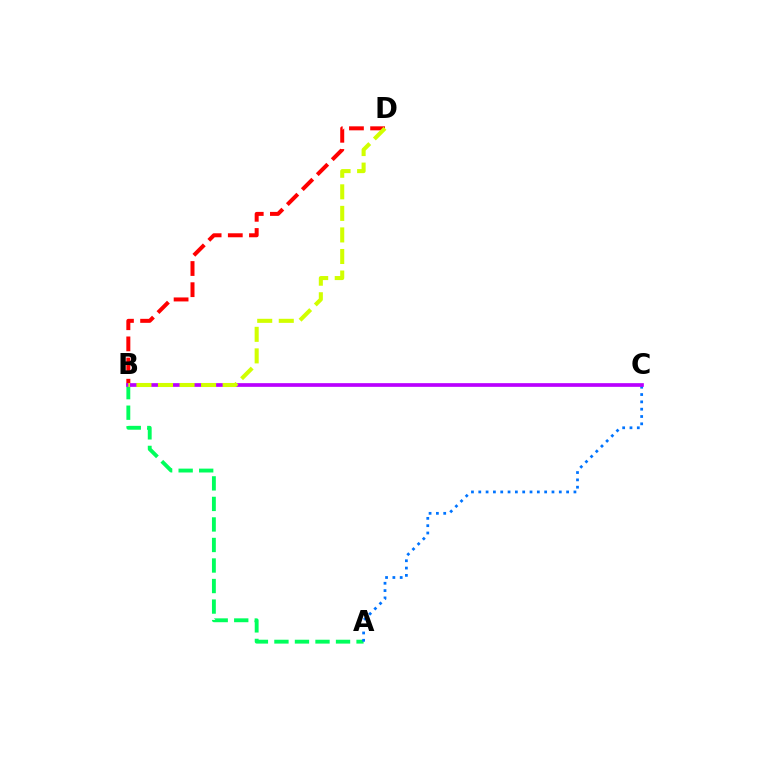{('B', 'D'): [{'color': '#ff0000', 'line_style': 'dashed', 'thickness': 2.88}, {'color': '#d1ff00', 'line_style': 'dashed', 'thickness': 2.93}], ('A', 'B'): [{'color': '#00ff5c', 'line_style': 'dashed', 'thickness': 2.79}], ('A', 'C'): [{'color': '#0074ff', 'line_style': 'dotted', 'thickness': 1.99}], ('B', 'C'): [{'color': '#b900ff', 'line_style': 'solid', 'thickness': 2.66}]}